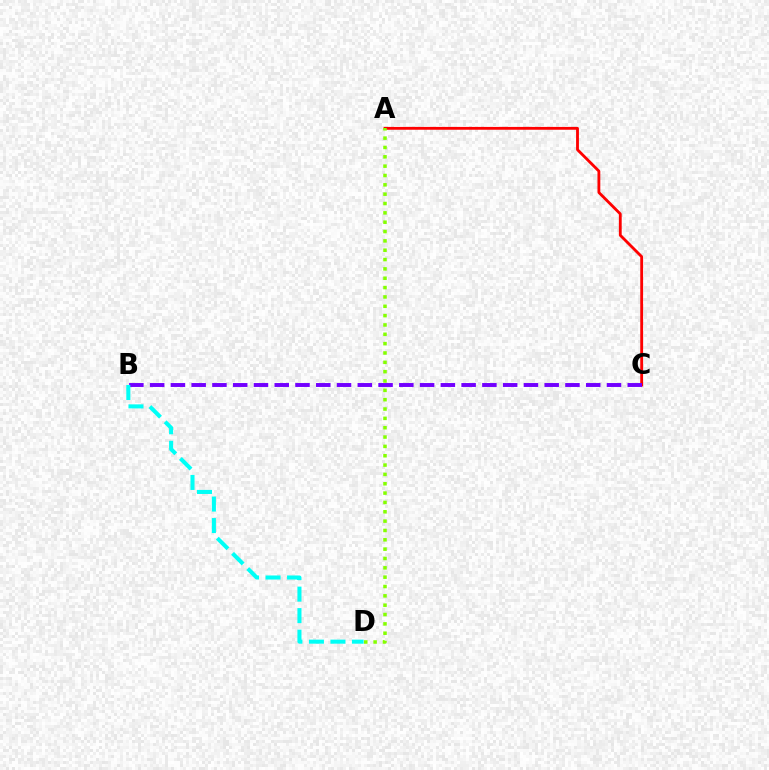{('A', 'C'): [{'color': '#ff0000', 'line_style': 'solid', 'thickness': 2.04}], ('A', 'D'): [{'color': '#84ff00', 'line_style': 'dotted', 'thickness': 2.54}], ('B', 'C'): [{'color': '#7200ff', 'line_style': 'dashed', 'thickness': 2.82}], ('B', 'D'): [{'color': '#00fff6', 'line_style': 'dashed', 'thickness': 2.92}]}